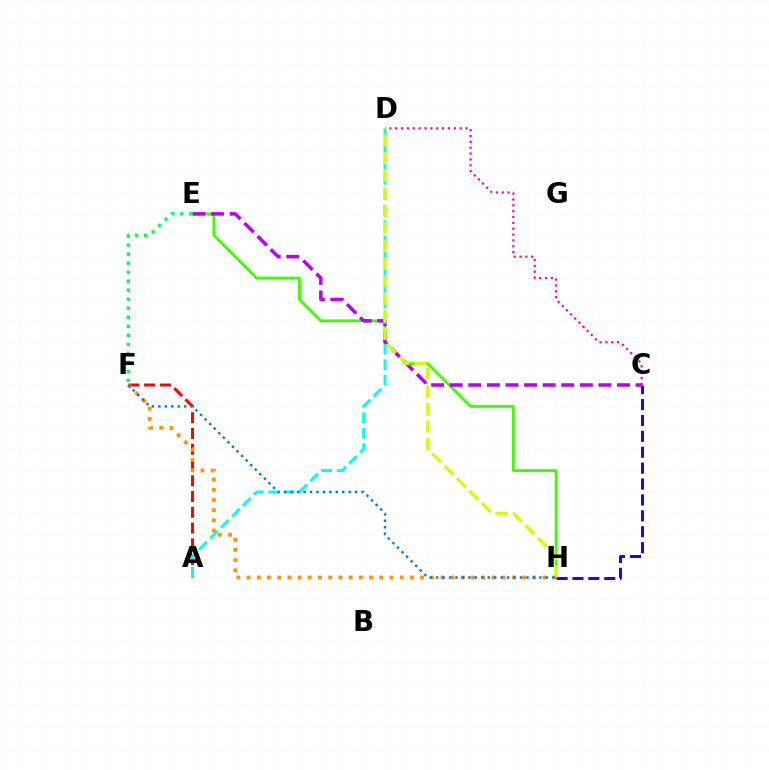{('E', 'H'): [{'color': '#3dff00', 'line_style': 'solid', 'thickness': 2.05}], ('A', 'F'): [{'color': '#ff0000', 'line_style': 'dashed', 'thickness': 2.14}], ('C', 'E'): [{'color': '#b900ff', 'line_style': 'dashed', 'thickness': 2.53}], ('A', 'D'): [{'color': '#00fff6', 'line_style': 'dashed', 'thickness': 2.1}], ('C', 'D'): [{'color': '#ff00ac', 'line_style': 'dotted', 'thickness': 1.59}], ('C', 'H'): [{'color': '#2500ff', 'line_style': 'dashed', 'thickness': 2.16}], ('D', 'H'): [{'color': '#d1ff00', 'line_style': 'dashed', 'thickness': 2.38}], ('E', 'F'): [{'color': '#00ff5c', 'line_style': 'dotted', 'thickness': 2.45}], ('F', 'H'): [{'color': '#ff9400', 'line_style': 'dotted', 'thickness': 2.77}, {'color': '#0074ff', 'line_style': 'dotted', 'thickness': 1.75}]}